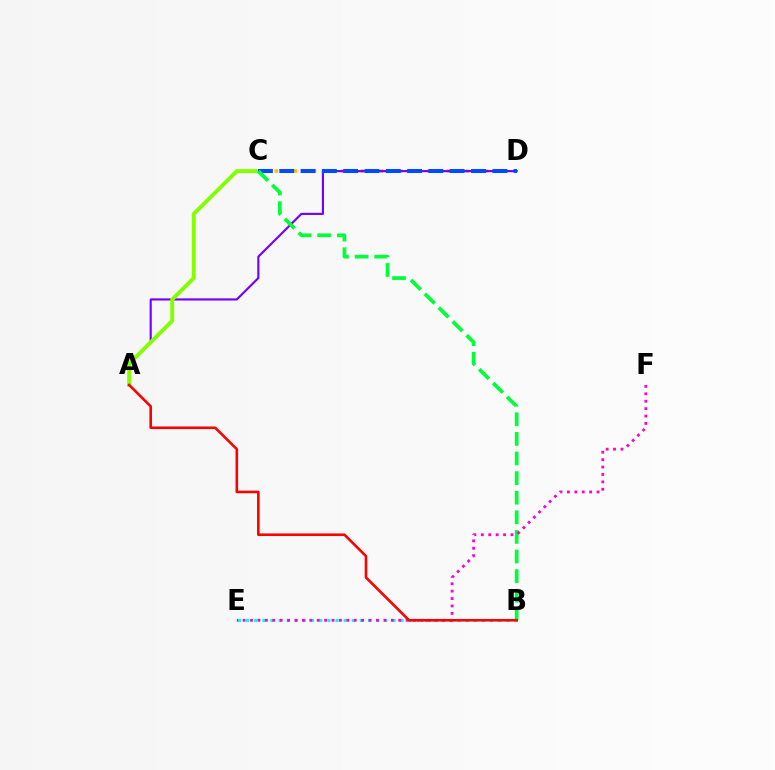{('C', 'D'): [{'color': '#ffbd00', 'line_style': 'dotted', 'thickness': 2.6}, {'color': '#004bff', 'line_style': 'dashed', 'thickness': 2.89}], ('A', 'D'): [{'color': '#7200ff', 'line_style': 'solid', 'thickness': 1.54}], ('A', 'C'): [{'color': '#84ff00', 'line_style': 'solid', 'thickness': 2.82}], ('B', 'E'): [{'color': '#00fff6', 'line_style': 'dotted', 'thickness': 2.21}], ('B', 'C'): [{'color': '#00ff39', 'line_style': 'dashed', 'thickness': 2.66}], ('E', 'F'): [{'color': '#ff00cf', 'line_style': 'dotted', 'thickness': 2.01}], ('A', 'B'): [{'color': '#ff0000', 'line_style': 'solid', 'thickness': 1.87}]}